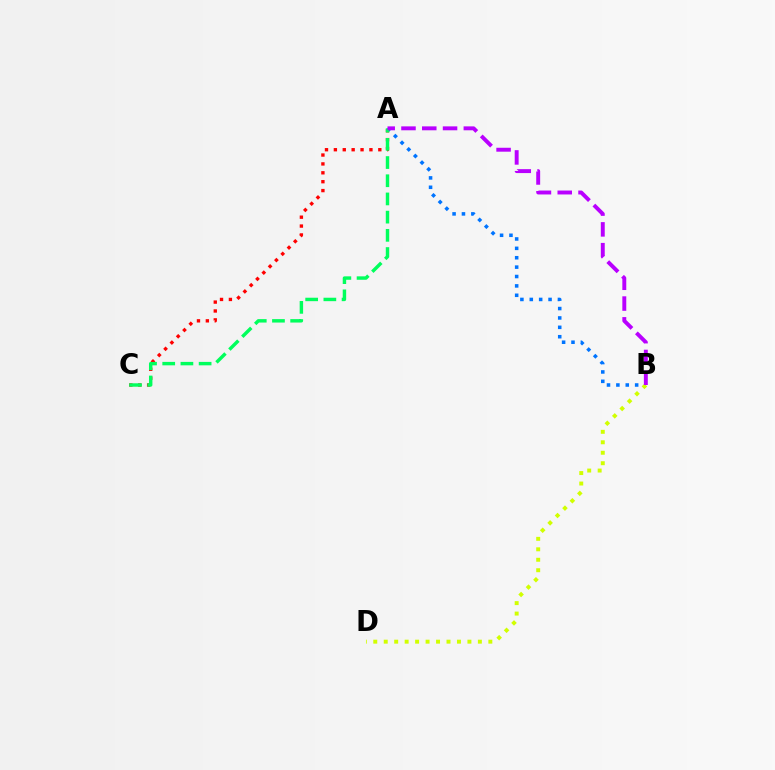{('A', 'C'): [{'color': '#ff0000', 'line_style': 'dotted', 'thickness': 2.41}, {'color': '#00ff5c', 'line_style': 'dashed', 'thickness': 2.47}], ('A', 'B'): [{'color': '#0074ff', 'line_style': 'dotted', 'thickness': 2.55}, {'color': '#b900ff', 'line_style': 'dashed', 'thickness': 2.82}], ('B', 'D'): [{'color': '#d1ff00', 'line_style': 'dotted', 'thickness': 2.84}]}